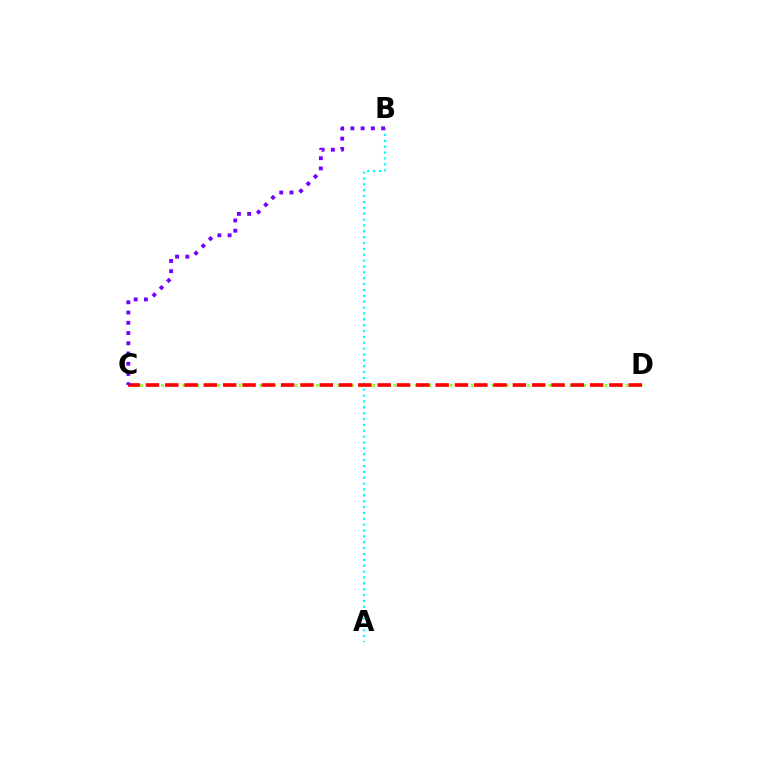{('A', 'B'): [{'color': '#00fff6', 'line_style': 'dotted', 'thickness': 1.59}], ('C', 'D'): [{'color': '#84ff00', 'line_style': 'dotted', 'thickness': 1.91}, {'color': '#ff0000', 'line_style': 'dashed', 'thickness': 2.62}], ('B', 'C'): [{'color': '#7200ff', 'line_style': 'dotted', 'thickness': 2.78}]}